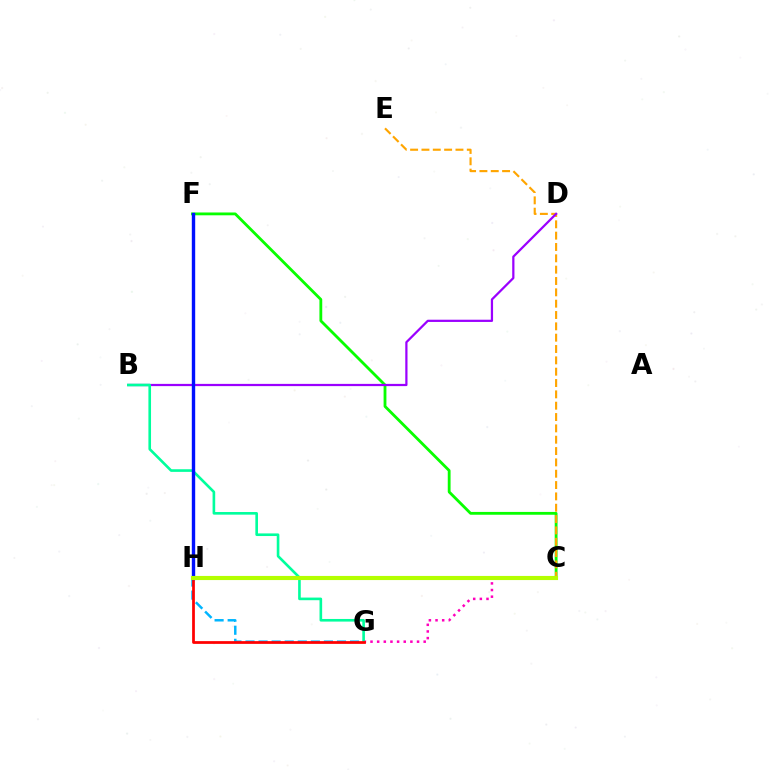{('C', 'F'): [{'color': '#08ff00', 'line_style': 'solid', 'thickness': 2.03}], ('C', 'E'): [{'color': '#ffa500', 'line_style': 'dashed', 'thickness': 1.54}], ('B', 'D'): [{'color': '#9b00ff', 'line_style': 'solid', 'thickness': 1.61}], ('C', 'G'): [{'color': '#ff00bd', 'line_style': 'dotted', 'thickness': 1.81}], ('B', 'G'): [{'color': '#00ff9d', 'line_style': 'solid', 'thickness': 1.89}], ('G', 'H'): [{'color': '#00b5ff', 'line_style': 'dashed', 'thickness': 1.78}, {'color': '#ff0000', 'line_style': 'solid', 'thickness': 1.98}], ('F', 'H'): [{'color': '#0010ff', 'line_style': 'solid', 'thickness': 2.44}], ('C', 'H'): [{'color': '#b3ff00', 'line_style': 'solid', 'thickness': 2.97}]}